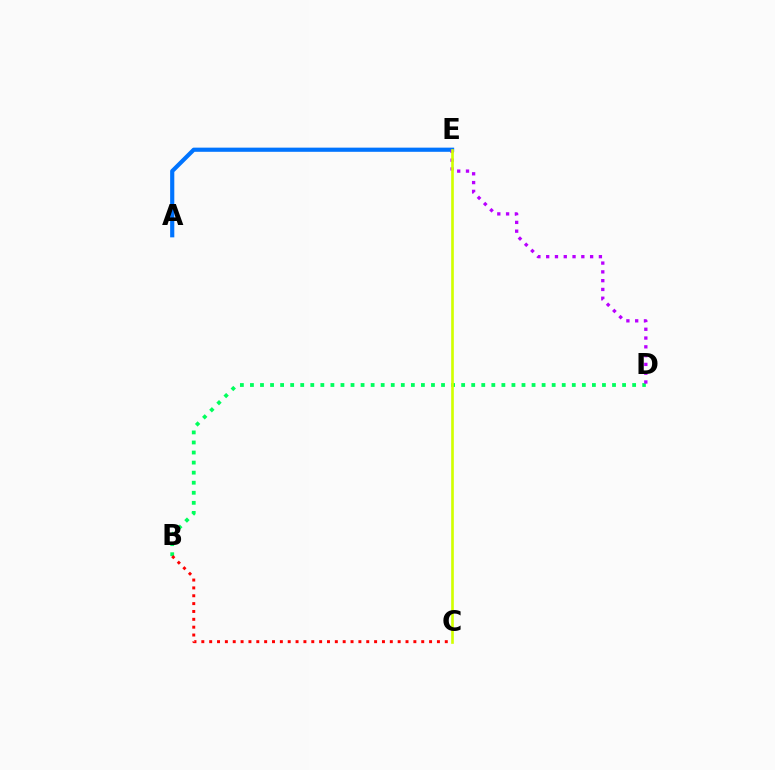{('A', 'E'): [{'color': '#0074ff', 'line_style': 'solid', 'thickness': 2.99}], ('B', 'D'): [{'color': '#00ff5c', 'line_style': 'dotted', 'thickness': 2.73}], ('B', 'C'): [{'color': '#ff0000', 'line_style': 'dotted', 'thickness': 2.13}], ('D', 'E'): [{'color': '#b900ff', 'line_style': 'dotted', 'thickness': 2.39}], ('C', 'E'): [{'color': '#d1ff00', 'line_style': 'solid', 'thickness': 1.91}]}